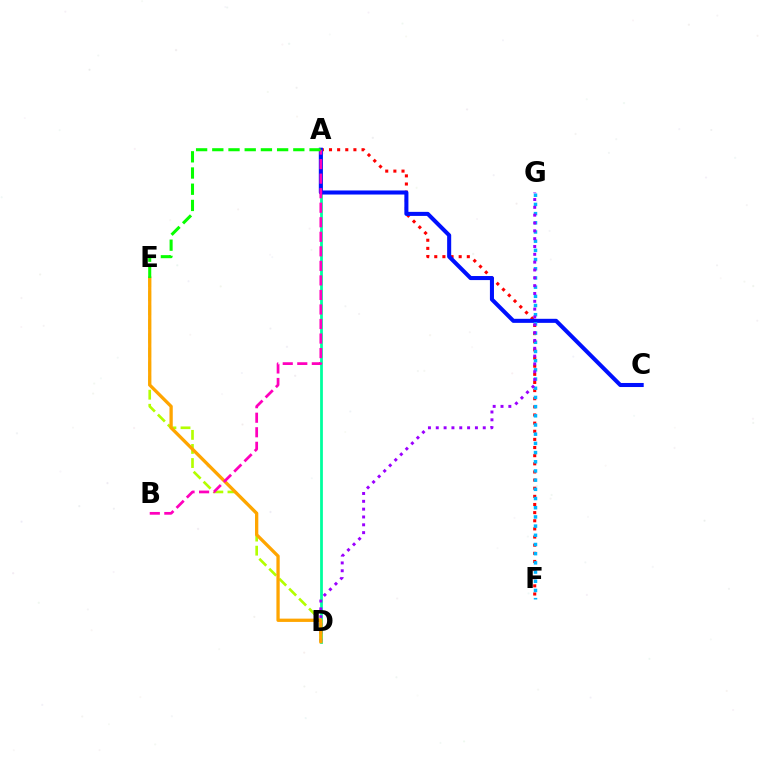{('A', 'F'): [{'color': '#ff0000', 'line_style': 'dotted', 'thickness': 2.21}], ('A', 'D'): [{'color': '#00ff9d', 'line_style': 'solid', 'thickness': 1.99}], ('A', 'C'): [{'color': '#0010ff', 'line_style': 'solid', 'thickness': 2.92}], ('F', 'G'): [{'color': '#00b5ff', 'line_style': 'dotted', 'thickness': 2.5}], ('D', 'G'): [{'color': '#9b00ff', 'line_style': 'dotted', 'thickness': 2.13}], ('D', 'E'): [{'color': '#b3ff00', 'line_style': 'dashed', 'thickness': 1.91}, {'color': '#ffa500', 'line_style': 'solid', 'thickness': 2.37}], ('A', 'B'): [{'color': '#ff00bd', 'line_style': 'dashed', 'thickness': 1.97}], ('A', 'E'): [{'color': '#08ff00', 'line_style': 'dashed', 'thickness': 2.2}]}